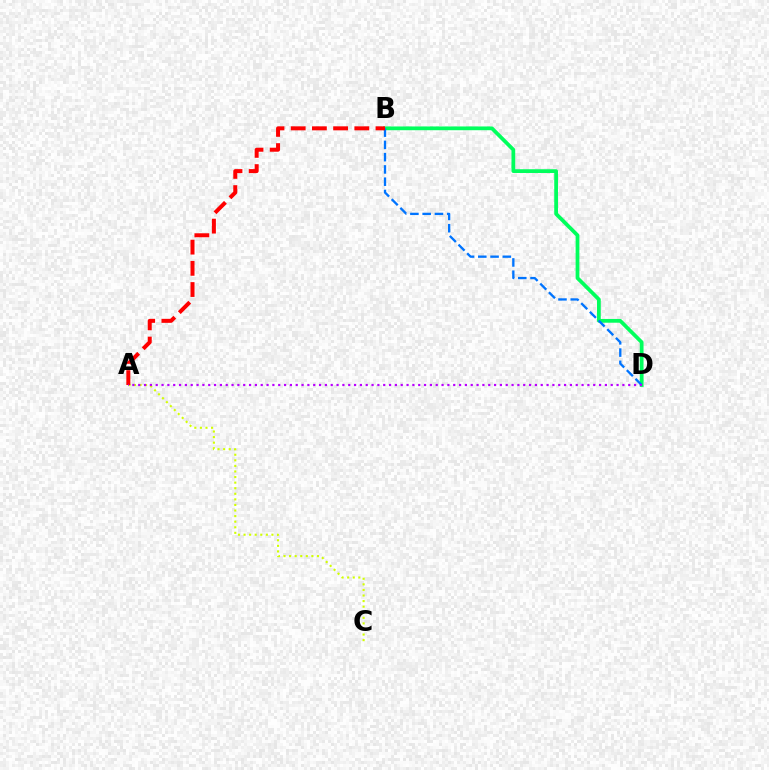{('B', 'D'): [{'color': '#00ff5c', 'line_style': 'solid', 'thickness': 2.71}, {'color': '#0074ff', 'line_style': 'dashed', 'thickness': 1.67}], ('A', 'C'): [{'color': '#d1ff00', 'line_style': 'dotted', 'thickness': 1.52}], ('A', 'B'): [{'color': '#ff0000', 'line_style': 'dashed', 'thickness': 2.88}], ('A', 'D'): [{'color': '#b900ff', 'line_style': 'dotted', 'thickness': 1.58}]}